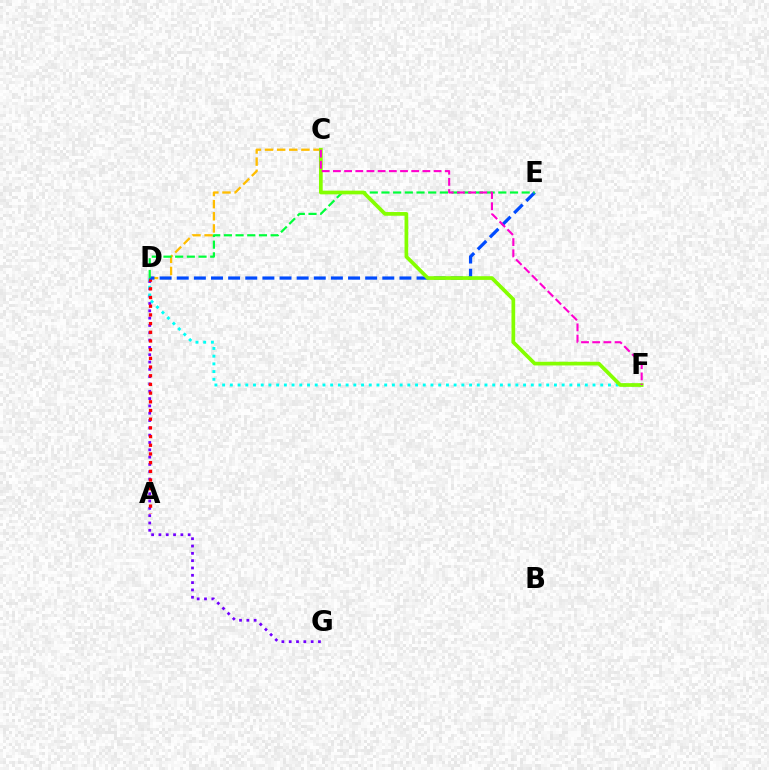{('D', 'G'): [{'color': '#7200ff', 'line_style': 'dotted', 'thickness': 1.99}], ('C', 'D'): [{'color': '#ffbd00', 'line_style': 'dashed', 'thickness': 1.65}], ('D', 'F'): [{'color': '#00fff6', 'line_style': 'dotted', 'thickness': 2.1}], ('A', 'D'): [{'color': '#ff0000', 'line_style': 'dotted', 'thickness': 2.36}], ('D', 'E'): [{'color': '#004bff', 'line_style': 'dashed', 'thickness': 2.33}, {'color': '#00ff39', 'line_style': 'dashed', 'thickness': 1.59}], ('C', 'F'): [{'color': '#84ff00', 'line_style': 'solid', 'thickness': 2.67}, {'color': '#ff00cf', 'line_style': 'dashed', 'thickness': 1.52}]}